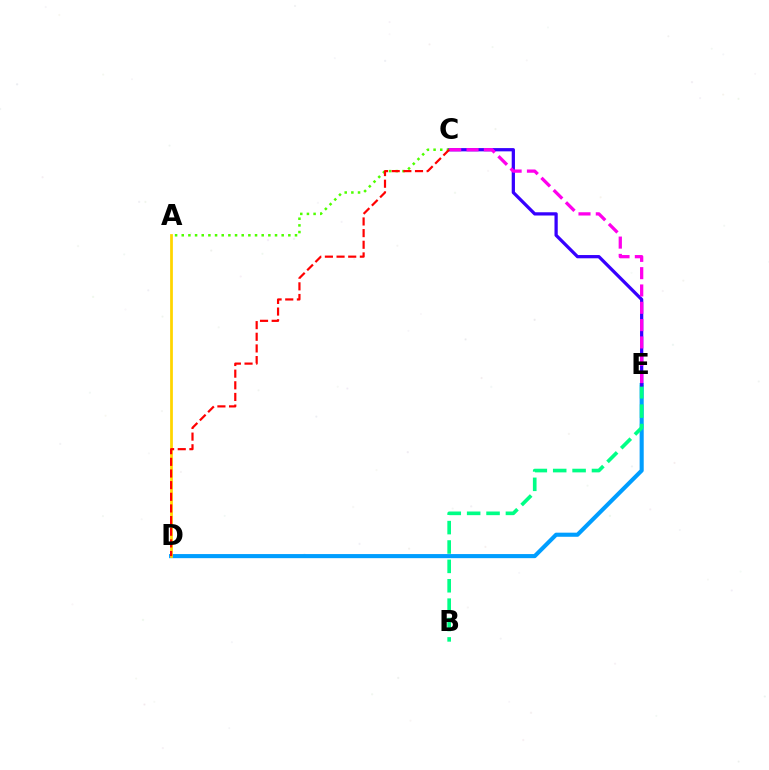{('D', 'E'): [{'color': '#009eff', 'line_style': 'solid', 'thickness': 2.95}], ('B', 'E'): [{'color': '#00ff86', 'line_style': 'dashed', 'thickness': 2.63}], ('C', 'E'): [{'color': '#3700ff', 'line_style': 'solid', 'thickness': 2.34}, {'color': '#ff00ed', 'line_style': 'dashed', 'thickness': 2.35}], ('A', 'D'): [{'color': '#ffd500', 'line_style': 'solid', 'thickness': 1.98}], ('A', 'C'): [{'color': '#4fff00', 'line_style': 'dotted', 'thickness': 1.81}], ('C', 'D'): [{'color': '#ff0000', 'line_style': 'dashed', 'thickness': 1.58}]}